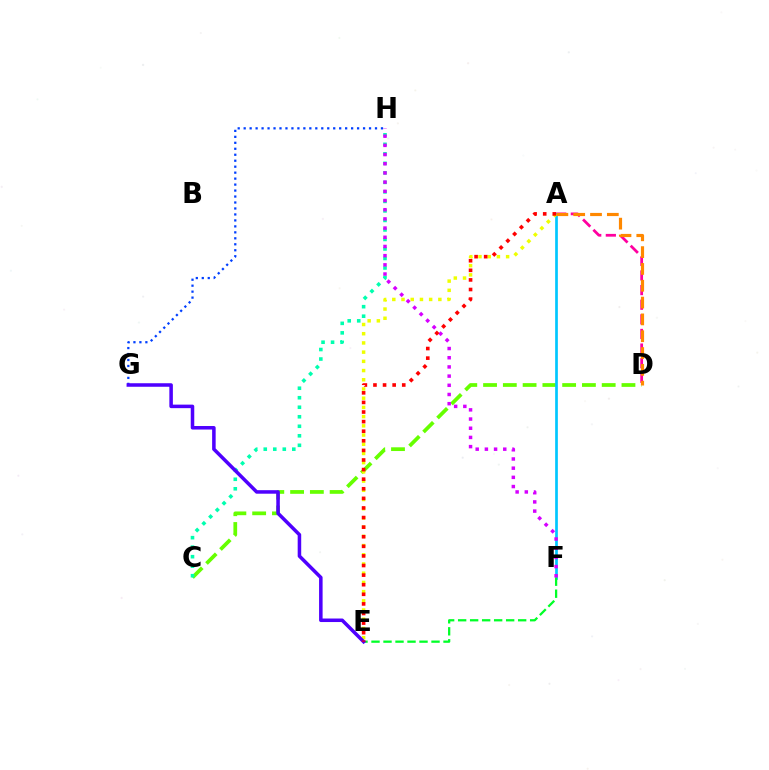{('A', 'D'): [{'color': '#ff00a0', 'line_style': 'dashed', 'thickness': 1.99}, {'color': '#ff8800', 'line_style': 'dashed', 'thickness': 2.29}], ('C', 'D'): [{'color': '#66ff00', 'line_style': 'dashed', 'thickness': 2.69}], ('C', 'H'): [{'color': '#00ffaf', 'line_style': 'dotted', 'thickness': 2.58}], ('A', 'F'): [{'color': '#00c7ff', 'line_style': 'solid', 'thickness': 1.95}], ('E', 'F'): [{'color': '#00ff27', 'line_style': 'dashed', 'thickness': 1.63}], ('A', 'E'): [{'color': '#eeff00', 'line_style': 'dotted', 'thickness': 2.5}, {'color': '#ff0000', 'line_style': 'dotted', 'thickness': 2.61}], ('F', 'H'): [{'color': '#d600ff', 'line_style': 'dotted', 'thickness': 2.5}], ('G', 'H'): [{'color': '#003fff', 'line_style': 'dotted', 'thickness': 1.62}], ('E', 'G'): [{'color': '#4f00ff', 'line_style': 'solid', 'thickness': 2.54}]}